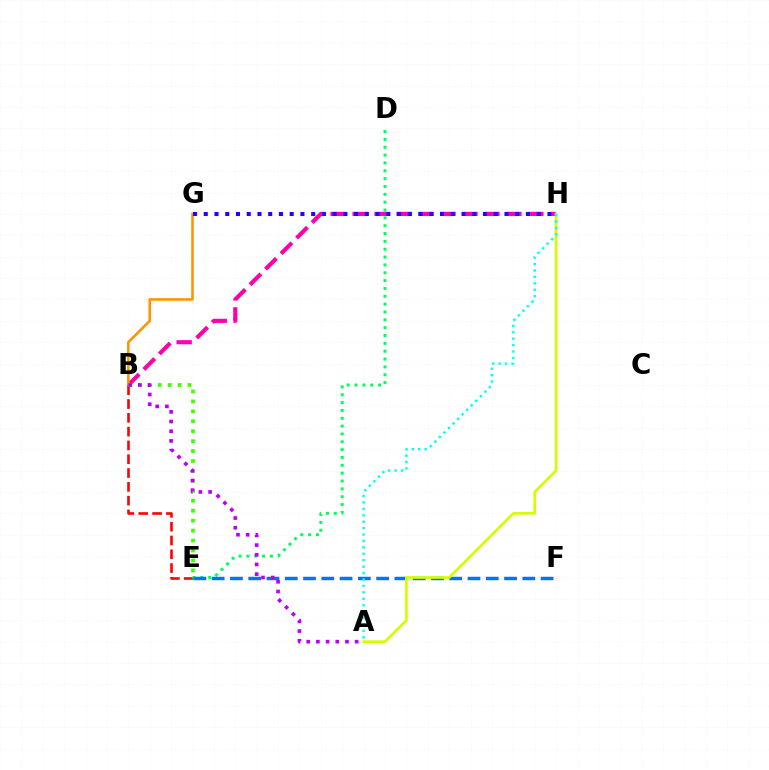{('B', 'H'): [{'color': '#ff00ac', 'line_style': 'dashed', 'thickness': 2.98}], ('B', 'G'): [{'color': '#ff9400', 'line_style': 'solid', 'thickness': 1.85}], ('B', 'E'): [{'color': '#ff0000', 'line_style': 'dashed', 'thickness': 1.88}, {'color': '#3dff00', 'line_style': 'dotted', 'thickness': 2.7}], ('D', 'E'): [{'color': '#00ff5c', 'line_style': 'dotted', 'thickness': 2.13}], ('G', 'H'): [{'color': '#2500ff', 'line_style': 'dotted', 'thickness': 2.92}], ('E', 'F'): [{'color': '#0074ff', 'line_style': 'dashed', 'thickness': 2.48}], ('A', 'H'): [{'color': '#d1ff00', 'line_style': 'solid', 'thickness': 1.93}, {'color': '#00fff6', 'line_style': 'dotted', 'thickness': 1.75}], ('A', 'B'): [{'color': '#b900ff', 'line_style': 'dotted', 'thickness': 2.63}]}